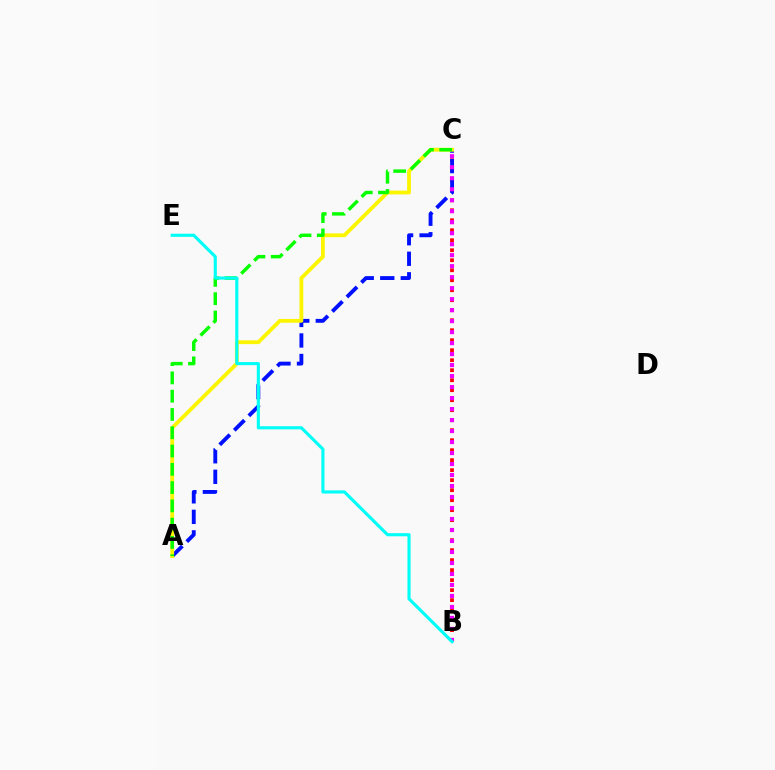{('B', 'C'): [{'color': '#ff0000', 'line_style': 'dotted', 'thickness': 2.72}, {'color': '#ee00ff', 'line_style': 'dotted', 'thickness': 2.99}], ('A', 'C'): [{'color': '#0010ff', 'line_style': 'dashed', 'thickness': 2.79}, {'color': '#fcf500', 'line_style': 'solid', 'thickness': 2.75}, {'color': '#08ff00', 'line_style': 'dashed', 'thickness': 2.48}], ('B', 'E'): [{'color': '#00fff6', 'line_style': 'solid', 'thickness': 2.24}]}